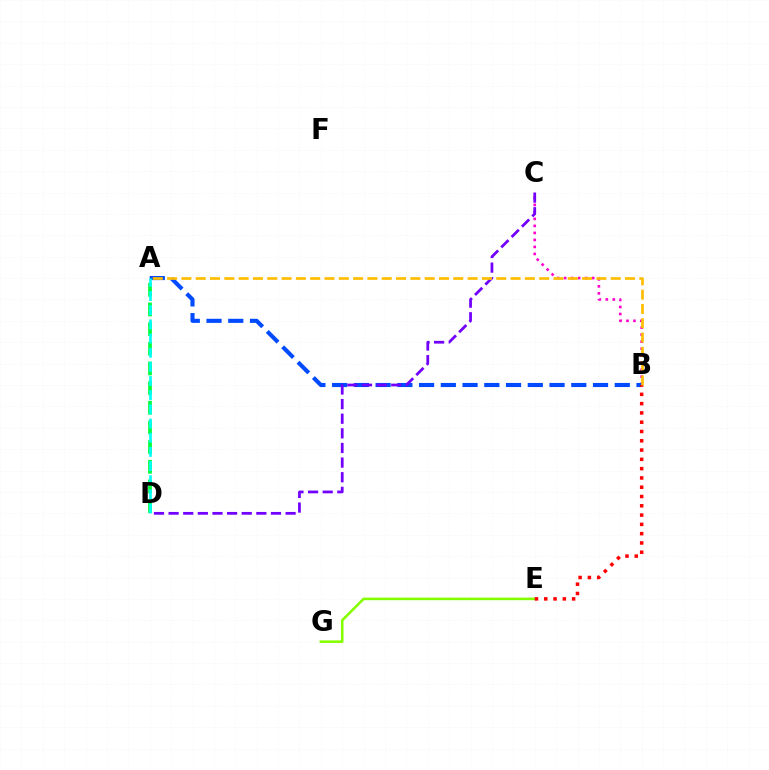{('B', 'C'): [{'color': '#ff00cf', 'line_style': 'dotted', 'thickness': 1.9}], ('A', 'D'): [{'color': '#00ff39', 'line_style': 'dashed', 'thickness': 2.67}, {'color': '#00fff6', 'line_style': 'dashed', 'thickness': 1.92}], ('E', 'G'): [{'color': '#84ff00', 'line_style': 'solid', 'thickness': 1.86}], ('A', 'B'): [{'color': '#004bff', 'line_style': 'dashed', 'thickness': 2.95}, {'color': '#ffbd00', 'line_style': 'dashed', 'thickness': 1.94}], ('C', 'D'): [{'color': '#7200ff', 'line_style': 'dashed', 'thickness': 1.99}], ('B', 'E'): [{'color': '#ff0000', 'line_style': 'dotted', 'thickness': 2.52}]}